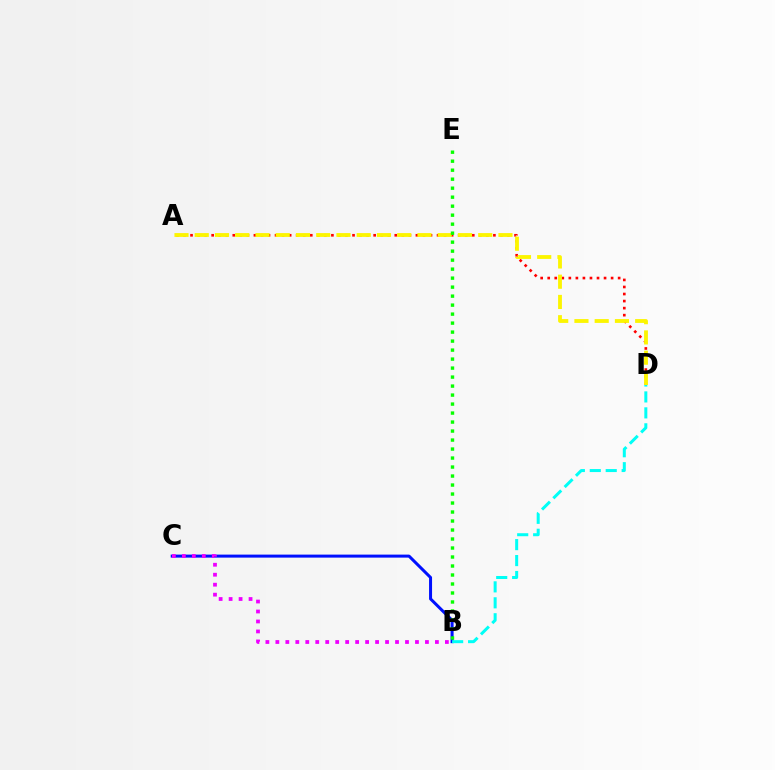{('A', 'D'): [{'color': '#ff0000', 'line_style': 'dotted', 'thickness': 1.91}, {'color': '#fcf500', 'line_style': 'dashed', 'thickness': 2.75}], ('B', 'C'): [{'color': '#0010ff', 'line_style': 'solid', 'thickness': 2.17}, {'color': '#ee00ff', 'line_style': 'dotted', 'thickness': 2.71}], ('B', 'E'): [{'color': '#08ff00', 'line_style': 'dotted', 'thickness': 2.44}], ('B', 'D'): [{'color': '#00fff6', 'line_style': 'dashed', 'thickness': 2.17}]}